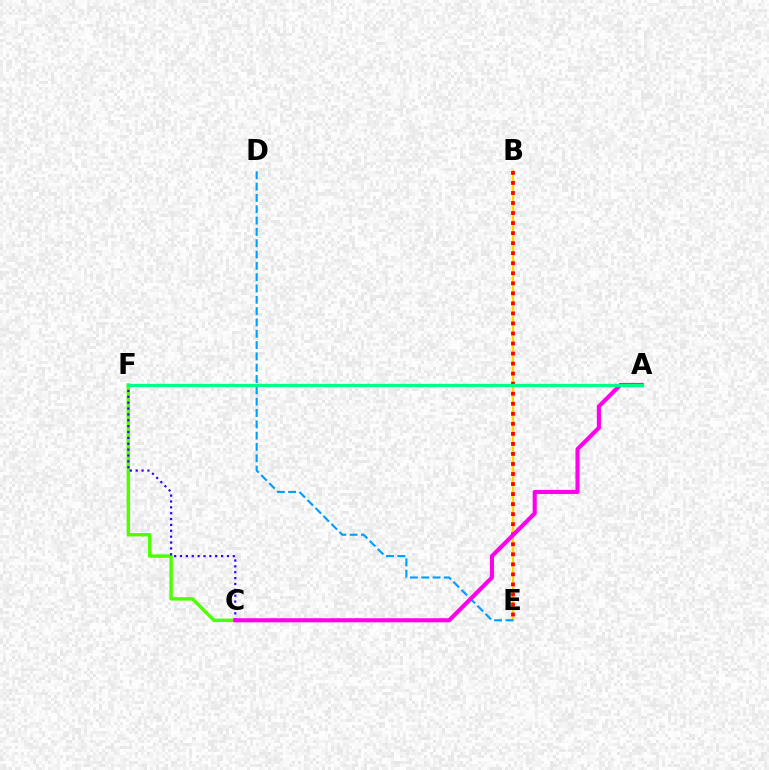{('B', 'E'): [{'color': '#ffd500', 'line_style': 'solid', 'thickness': 1.67}, {'color': '#ff0000', 'line_style': 'dotted', 'thickness': 2.73}], ('C', 'F'): [{'color': '#4fff00', 'line_style': 'solid', 'thickness': 2.45}, {'color': '#3700ff', 'line_style': 'dotted', 'thickness': 1.59}], ('D', 'E'): [{'color': '#009eff', 'line_style': 'dashed', 'thickness': 1.54}], ('A', 'C'): [{'color': '#ff00ed', 'line_style': 'solid', 'thickness': 2.95}], ('A', 'F'): [{'color': '#00ff86', 'line_style': 'solid', 'thickness': 2.35}]}